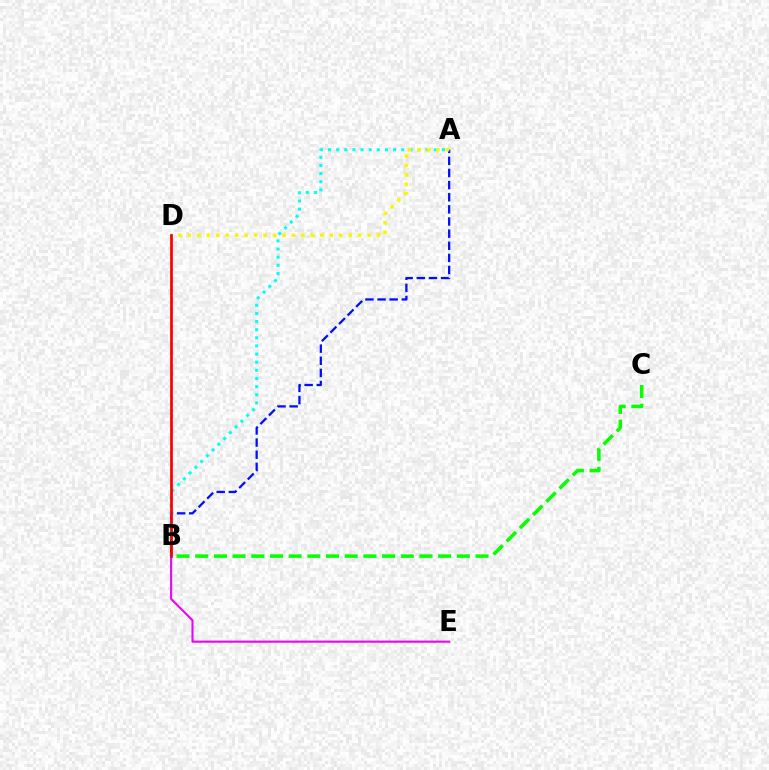{('A', 'B'): [{'color': '#0010ff', 'line_style': 'dashed', 'thickness': 1.65}, {'color': '#00fff6', 'line_style': 'dotted', 'thickness': 2.21}], ('B', 'E'): [{'color': '#ee00ff', 'line_style': 'solid', 'thickness': 1.5}], ('A', 'D'): [{'color': '#fcf500', 'line_style': 'dotted', 'thickness': 2.57}], ('B', 'D'): [{'color': '#ff0000', 'line_style': 'solid', 'thickness': 1.97}], ('B', 'C'): [{'color': '#08ff00', 'line_style': 'dashed', 'thickness': 2.54}]}